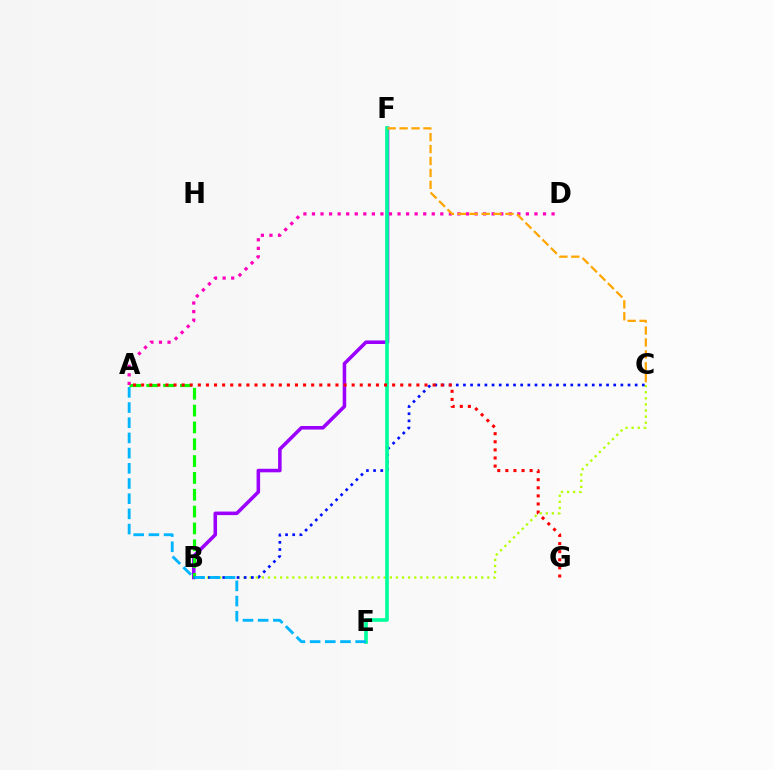{('B', 'F'): [{'color': '#9b00ff', 'line_style': 'solid', 'thickness': 2.55}], ('A', 'B'): [{'color': '#08ff00', 'line_style': 'dashed', 'thickness': 2.29}], ('B', 'C'): [{'color': '#b3ff00', 'line_style': 'dotted', 'thickness': 1.66}, {'color': '#0010ff', 'line_style': 'dotted', 'thickness': 1.94}], ('A', 'D'): [{'color': '#ff00bd', 'line_style': 'dotted', 'thickness': 2.32}], ('E', 'F'): [{'color': '#00ff9d', 'line_style': 'solid', 'thickness': 2.62}], ('C', 'F'): [{'color': '#ffa500', 'line_style': 'dashed', 'thickness': 1.62}], ('A', 'G'): [{'color': '#ff0000', 'line_style': 'dotted', 'thickness': 2.2}], ('A', 'E'): [{'color': '#00b5ff', 'line_style': 'dashed', 'thickness': 2.06}]}